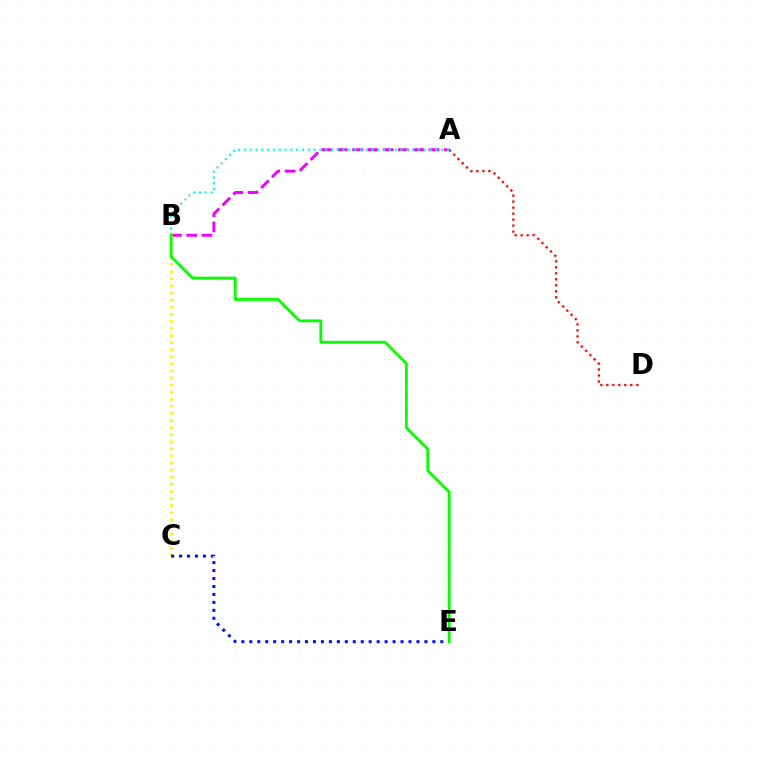{('A', 'B'): [{'color': '#ee00ff', 'line_style': 'dashed', 'thickness': 2.07}, {'color': '#00fff6', 'line_style': 'dotted', 'thickness': 1.57}], ('B', 'C'): [{'color': '#fcf500', 'line_style': 'dotted', 'thickness': 1.93}], ('A', 'D'): [{'color': '#ff0000', 'line_style': 'dotted', 'thickness': 1.63}], ('C', 'E'): [{'color': '#0010ff', 'line_style': 'dotted', 'thickness': 2.16}], ('B', 'E'): [{'color': '#08ff00', 'line_style': 'solid', 'thickness': 2.03}]}